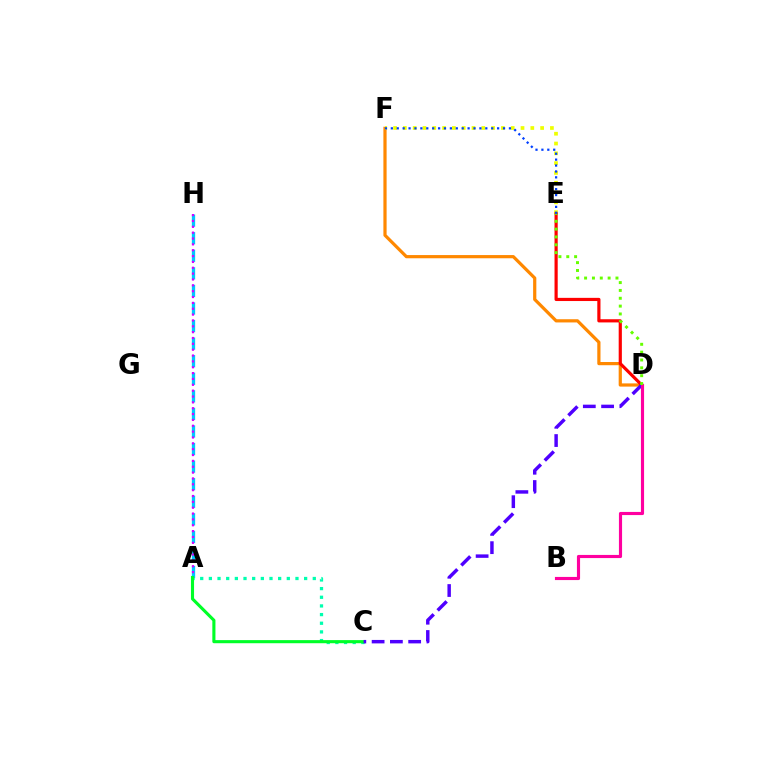{('A', 'H'): [{'color': '#00c7ff', 'line_style': 'dashed', 'thickness': 2.39}, {'color': '#d600ff', 'line_style': 'dotted', 'thickness': 1.59}], ('D', 'F'): [{'color': '#ff8800', 'line_style': 'solid', 'thickness': 2.31}], ('A', 'C'): [{'color': '#00ffaf', 'line_style': 'dotted', 'thickness': 2.35}, {'color': '#00ff27', 'line_style': 'solid', 'thickness': 2.23}], ('E', 'F'): [{'color': '#eeff00', 'line_style': 'dotted', 'thickness': 2.66}, {'color': '#003fff', 'line_style': 'dotted', 'thickness': 1.6}], ('D', 'E'): [{'color': '#ff0000', 'line_style': 'solid', 'thickness': 2.29}, {'color': '#66ff00', 'line_style': 'dotted', 'thickness': 2.13}], ('C', 'D'): [{'color': '#4f00ff', 'line_style': 'dashed', 'thickness': 2.48}], ('B', 'D'): [{'color': '#ff00a0', 'line_style': 'solid', 'thickness': 2.26}]}